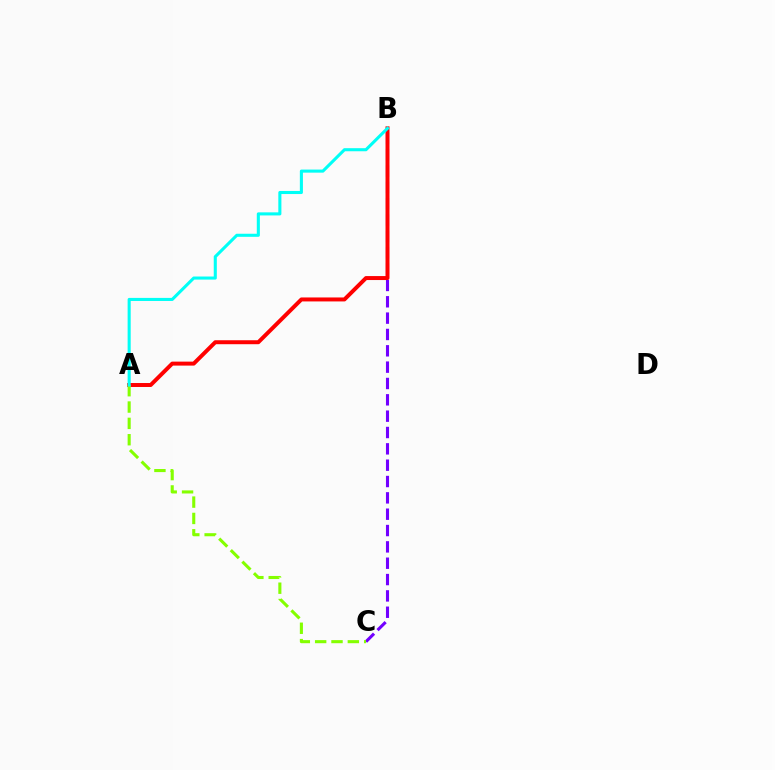{('B', 'C'): [{'color': '#7200ff', 'line_style': 'dashed', 'thickness': 2.22}], ('A', 'B'): [{'color': '#ff0000', 'line_style': 'solid', 'thickness': 2.86}, {'color': '#00fff6', 'line_style': 'solid', 'thickness': 2.21}], ('A', 'C'): [{'color': '#84ff00', 'line_style': 'dashed', 'thickness': 2.22}]}